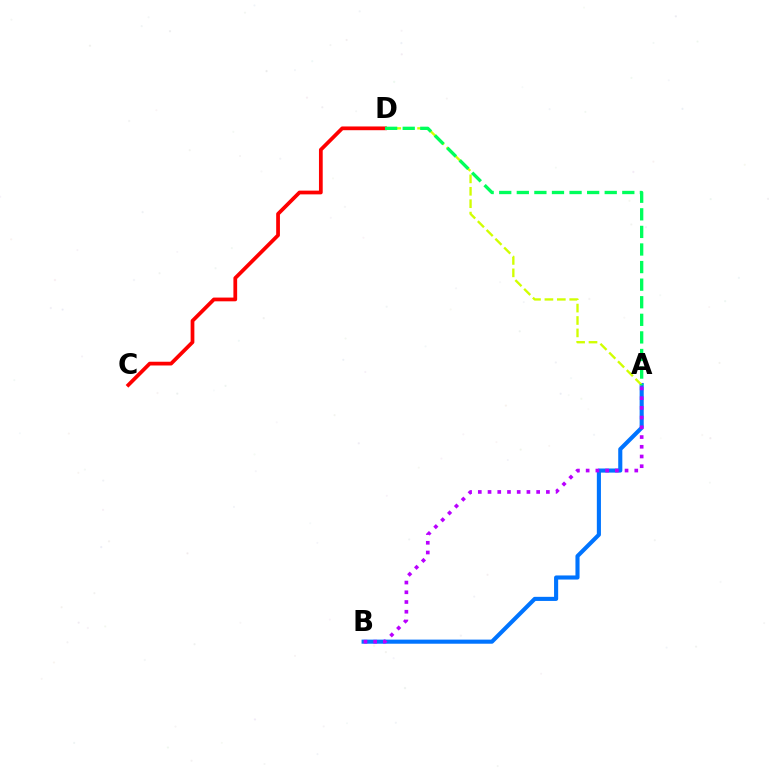{('C', 'D'): [{'color': '#ff0000', 'line_style': 'solid', 'thickness': 2.7}], ('A', 'B'): [{'color': '#0074ff', 'line_style': 'solid', 'thickness': 2.95}, {'color': '#b900ff', 'line_style': 'dotted', 'thickness': 2.64}], ('A', 'D'): [{'color': '#d1ff00', 'line_style': 'dashed', 'thickness': 1.69}, {'color': '#00ff5c', 'line_style': 'dashed', 'thickness': 2.39}]}